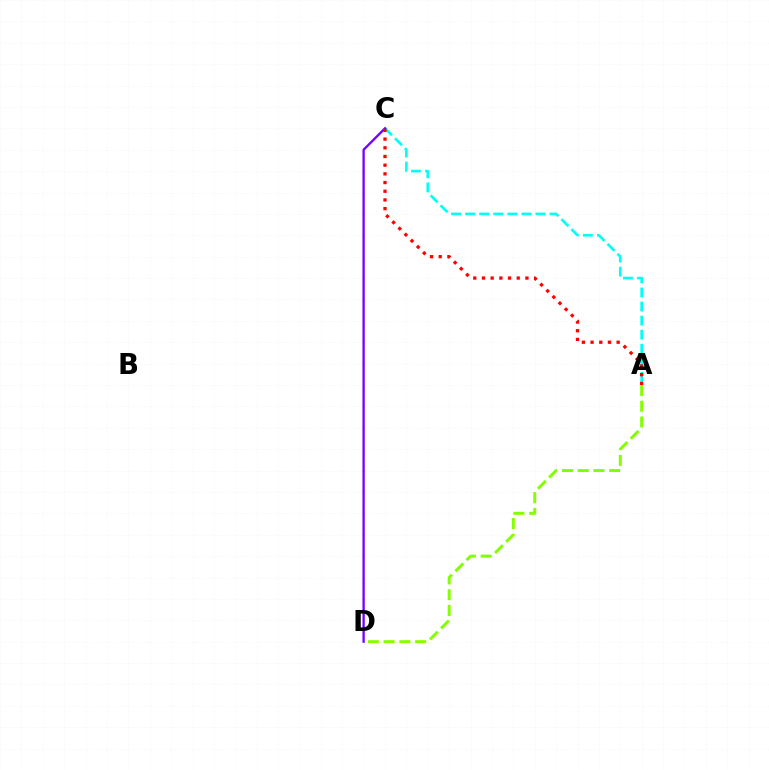{('A', 'C'): [{'color': '#00fff6', 'line_style': 'dashed', 'thickness': 1.91}, {'color': '#ff0000', 'line_style': 'dotted', 'thickness': 2.36}], ('A', 'D'): [{'color': '#84ff00', 'line_style': 'dashed', 'thickness': 2.14}], ('C', 'D'): [{'color': '#7200ff', 'line_style': 'solid', 'thickness': 1.66}]}